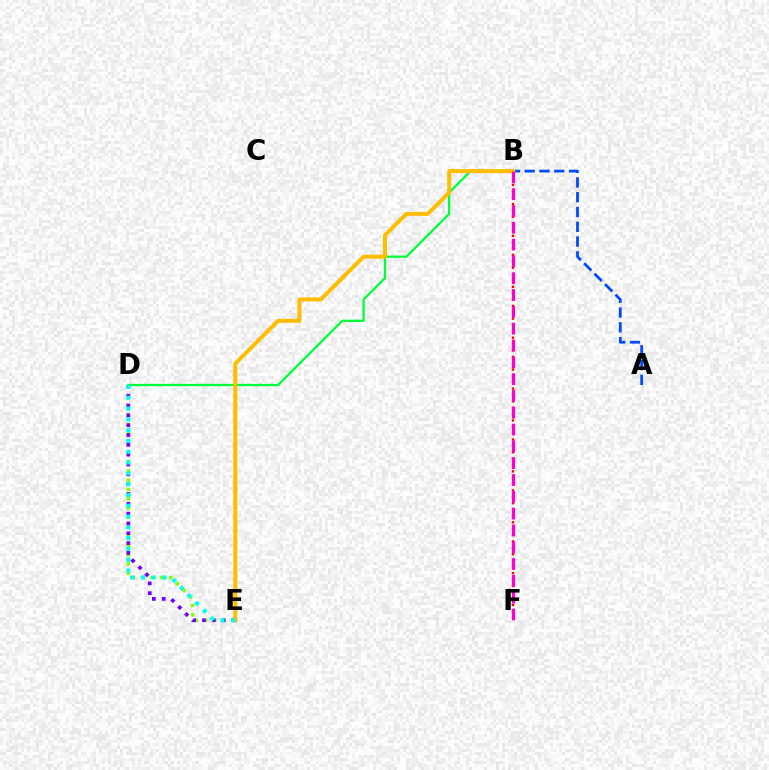{('B', 'D'): [{'color': '#00ff39', 'line_style': 'solid', 'thickness': 1.65}], ('B', 'F'): [{'color': '#ff0000', 'line_style': 'dotted', 'thickness': 1.73}, {'color': '#ff00cf', 'line_style': 'dashed', 'thickness': 2.28}], ('D', 'E'): [{'color': '#84ff00', 'line_style': 'dotted', 'thickness': 2.53}, {'color': '#7200ff', 'line_style': 'dotted', 'thickness': 2.67}, {'color': '#00fff6', 'line_style': 'dotted', 'thickness': 2.93}], ('A', 'B'): [{'color': '#004bff', 'line_style': 'dashed', 'thickness': 2.01}], ('B', 'E'): [{'color': '#ffbd00', 'line_style': 'solid', 'thickness': 2.86}]}